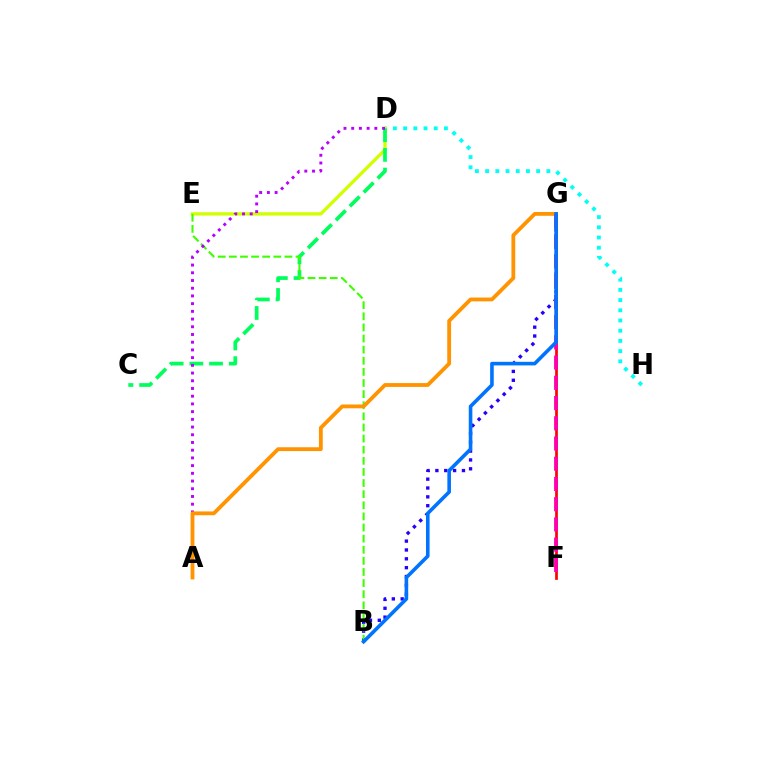{('D', 'H'): [{'color': '#00fff6', 'line_style': 'dotted', 'thickness': 2.77}], ('B', 'G'): [{'color': '#2500ff', 'line_style': 'dotted', 'thickness': 2.41}, {'color': '#0074ff', 'line_style': 'solid', 'thickness': 2.59}], ('D', 'E'): [{'color': '#d1ff00', 'line_style': 'solid', 'thickness': 2.4}], ('C', 'D'): [{'color': '#00ff5c', 'line_style': 'dashed', 'thickness': 2.67}], ('B', 'E'): [{'color': '#3dff00', 'line_style': 'dashed', 'thickness': 1.51}], ('F', 'G'): [{'color': '#ff0000', 'line_style': 'solid', 'thickness': 1.94}, {'color': '#ff00ac', 'line_style': 'dashed', 'thickness': 2.75}], ('A', 'D'): [{'color': '#b900ff', 'line_style': 'dotted', 'thickness': 2.1}], ('A', 'G'): [{'color': '#ff9400', 'line_style': 'solid', 'thickness': 2.74}]}